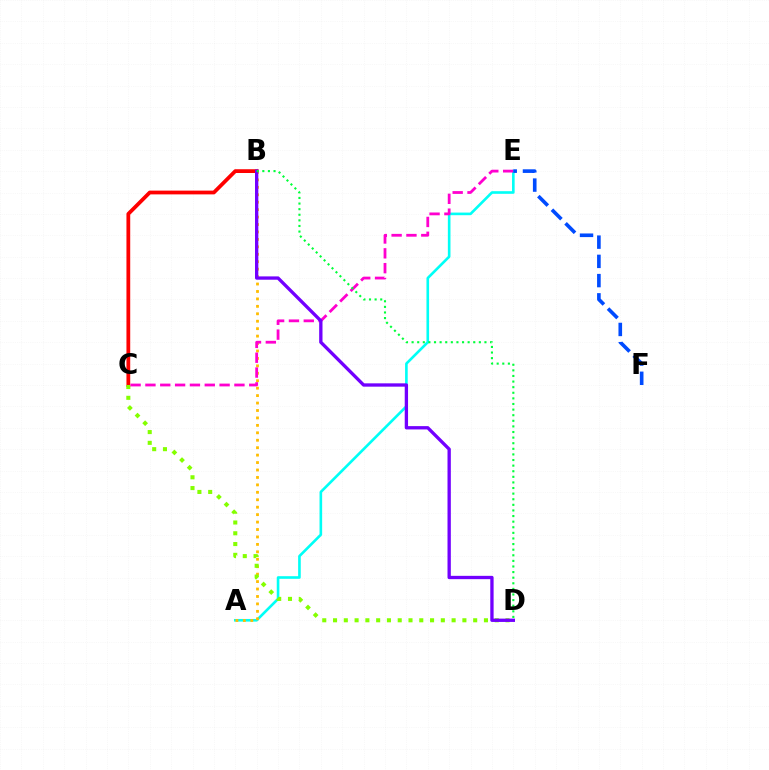{('B', 'C'): [{'color': '#ff0000', 'line_style': 'solid', 'thickness': 2.71}], ('A', 'E'): [{'color': '#00fff6', 'line_style': 'solid', 'thickness': 1.89}], ('A', 'B'): [{'color': '#ffbd00', 'line_style': 'dotted', 'thickness': 2.02}], ('C', 'D'): [{'color': '#84ff00', 'line_style': 'dotted', 'thickness': 2.93}], ('C', 'E'): [{'color': '#ff00cf', 'line_style': 'dashed', 'thickness': 2.02}], ('E', 'F'): [{'color': '#004bff', 'line_style': 'dashed', 'thickness': 2.61}], ('B', 'D'): [{'color': '#7200ff', 'line_style': 'solid', 'thickness': 2.39}, {'color': '#00ff39', 'line_style': 'dotted', 'thickness': 1.52}]}